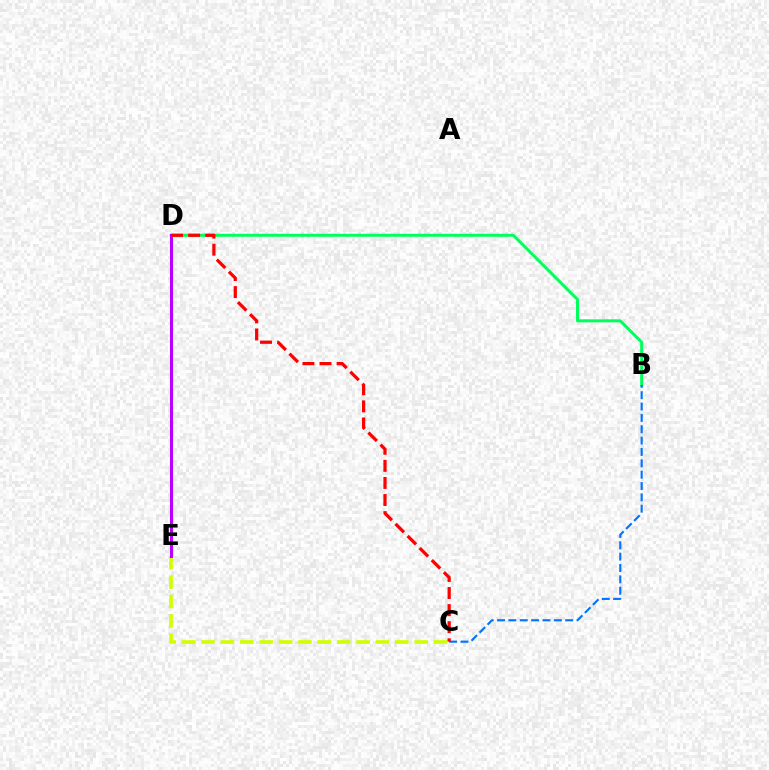{('B', 'D'): [{'color': '#00ff5c', 'line_style': 'solid', 'thickness': 2.16}], ('B', 'C'): [{'color': '#0074ff', 'line_style': 'dashed', 'thickness': 1.54}], ('C', 'E'): [{'color': '#d1ff00', 'line_style': 'dashed', 'thickness': 2.63}], ('D', 'E'): [{'color': '#b900ff', 'line_style': 'solid', 'thickness': 2.19}], ('C', 'D'): [{'color': '#ff0000', 'line_style': 'dashed', 'thickness': 2.32}]}